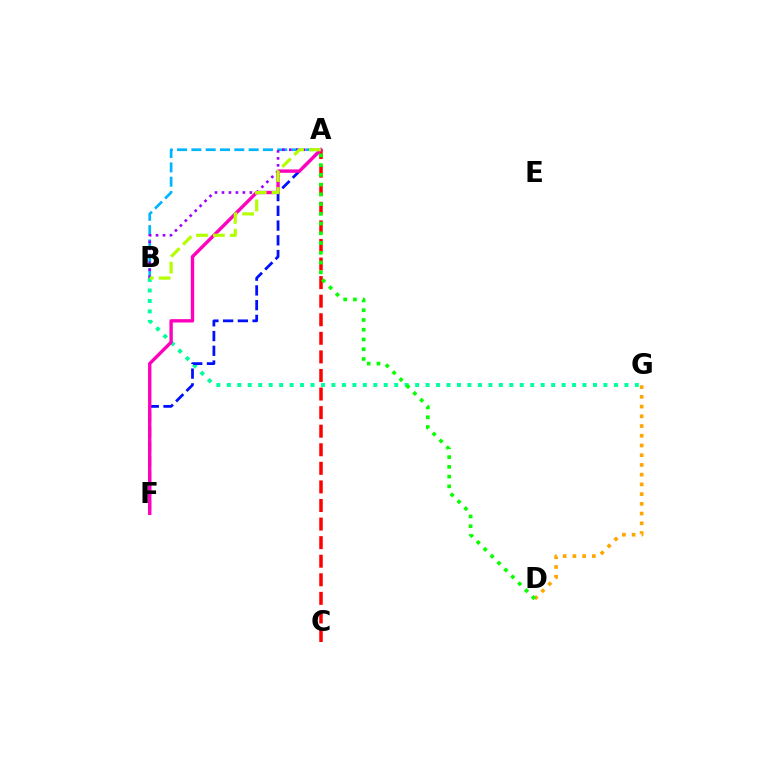{('A', 'B'): [{'color': '#00b5ff', 'line_style': 'dashed', 'thickness': 1.94}, {'color': '#9b00ff', 'line_style': 'dotted', 'thickness': 1.89}, {'color': '#b3ff00', 'line_style': 'dashed', 'thickness': 2.3}], ('A', 'C'): [{'color': '#ff0000', 'line_style': 'dashed', 'thickness': 2.52}], ('B', 'G'): [{'color': '#00ff9d', 'line_style': 'dotted', 'thickness': 2.84}], ('A', 'F'): [{'color': '#0010ff', 'line_style': 'dashed', 'thickness': 2.0}, {'color': '#ff00bd', 'line_style': 'solid', 'thickness': 2.43}], ('D', 'G'): [{'color': '#ffa500', 'line_style': 'dotted', 'thickness': 2.64}], ('A', 'D'): [{'color': '#08ff00', 'line_style': 'dotted', 'thickness': 2.65}]}